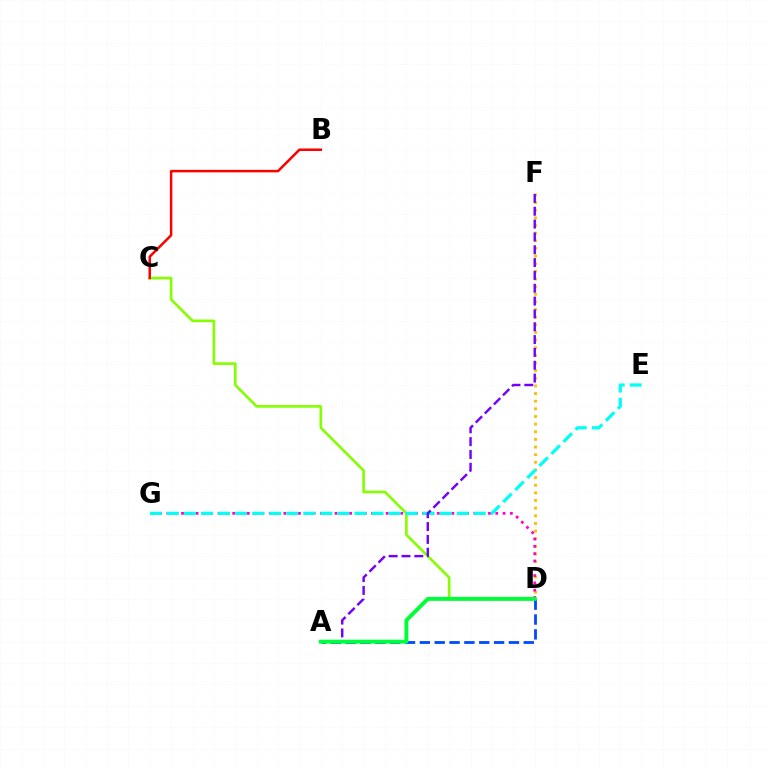{('C', 'D'): [{'color': '#84ff00', 'line_style': 'solid', 'thickness': 1.9}], ('D', 'F'): [{'color': '#ffbd00', 'line_style': 'dotted', 'thickness': 2.08}], ('A', 'D'): [{'color': '#004bff', 'line_style': 'dashed', 'thickness': 2.02}, {'color': '#00ff39', 'line_style': 'solid', 'thickness': 2.82}], ('B', 'C'): [{'color': '#ff0000', 'line_style': 'solid', 'thickness': 1.8}], ('D', 'G'): [{'color': '#ff00cf', 'line_style': 'dotted', 'thickness': 1.99}], ('E', 'G'): [{'color': '#00fff6', 'line_style': 'dashed', 'thickness': 2.32}], ('A', 'F'): [{'color': '#7200ff', 'line_style': 'dashed', 'thickness': 1.74}]}